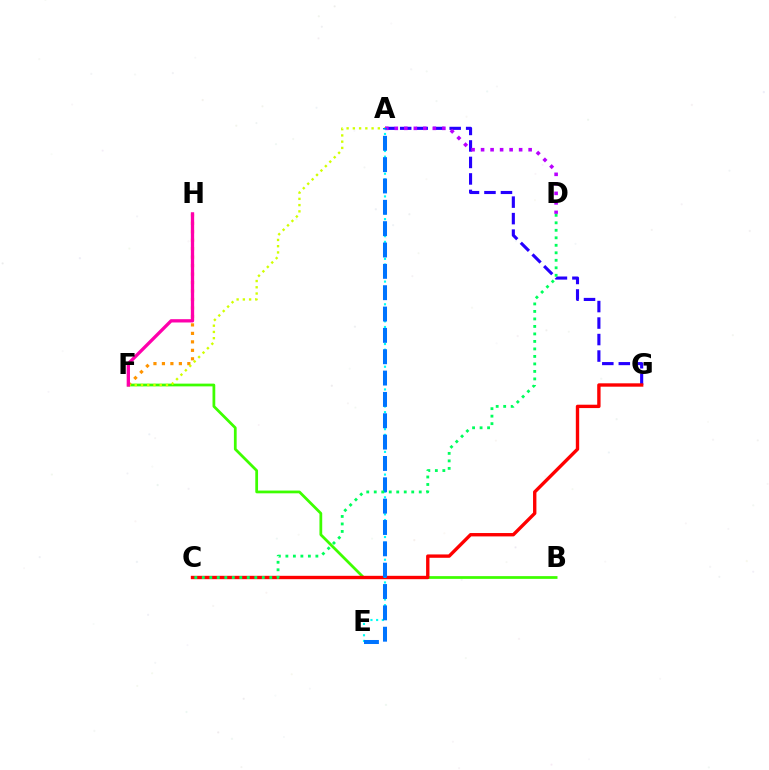{('A', 'G'): [{'color': '#2500ff', 'line_style': 'dashed', 'thickness': 2.24}], ('B', 'F'): [{'color': '#3dff00', 'line_style': 'solid', 'thickness': 1.98}], ('C', 'G'): [{'color': '#ff0000', 'line_style': 'solid', 'thickness': 2.42}], ('F', 'H'): [{'color': '#ff9400', 'line_style': 'dotted', 'thickness': 2.3}, {'color': '#ff00ac', 'line_style': 'solid', 'thickness': 2.38}], ('A', 'F'): [{'color': '#d1ff00', 'line_style': 'dotted', 'thickness': 1.7}], ('A', 'D'): [{'color': '#b900ff', 'line_style': 'dotted', 'thickness': 2.58}], ('A', 'E'): [{'color': '#00fff6', 'line_style': 'dotted', 'thickness': 1.54}, {'color': '#0074ff', 'line_style': 'dashed', 'thickness': 2.9}], ('C', 'D'): [{'color': '#00ff5c', 'line_style': 'dotted', 'thickness': 2.04}]}